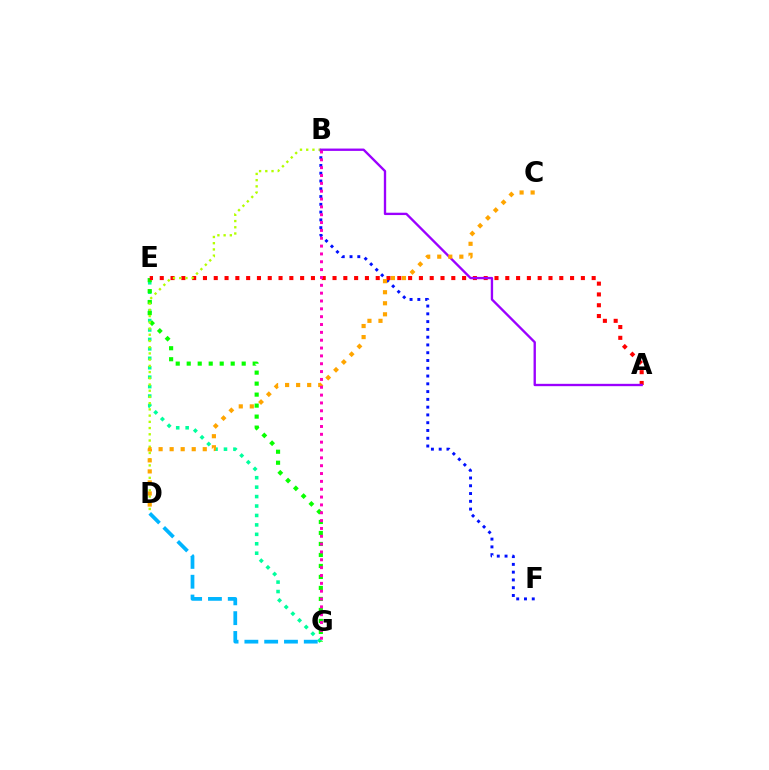{('E', 'G'): [{'color': '#00ff9d', 'line_style': 'dotted', 'thickness': 2.56}, {'color': '#08ff00', 'line_style': 'dotted', 'thickness': 2.99}], ('B', 'F'): [{'color': '#0010ff', 'line_style': 'dotted', 'thickness': 2.11}], ('A', 'E'): [{'color': '#ff0000', 'line_style': 'dotted', 'thickness': 2.93}], ('B', 'D'): [{'color': '#b3ff00', 'line_style': 'dotted', 'thickness': 1.69}], ('A', 'B'): [{'color': '#9b00ff', 'line_style': 'solid', 'thickness': 1.69}], ('C', 'D'): [{'color': '#ffa500', 'line_style': 'dotted', 'thickness': 3.0}], ('D', 'G'): [{'color': '#00b5ff', 'line_style': 'dashed', 'thickness': 2.69}], ('B', 'G'): [{'color': '#ff00bd', 'line_style': 'dotted', 'thickness': 2.13}]}